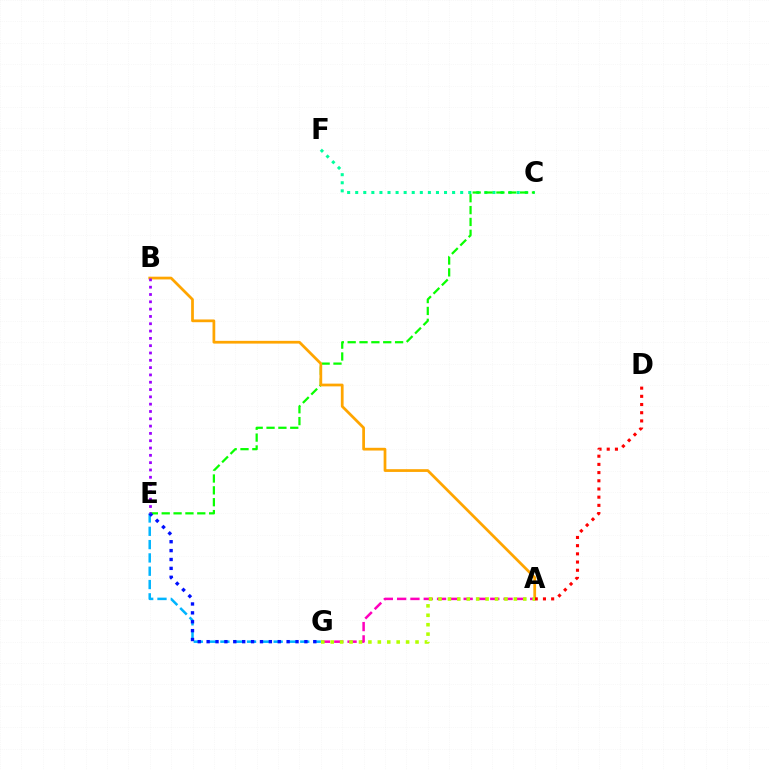{('C', 'F'): [{'color': '#00ff9d', 'line_style': 'dotted', 'thickness': 2.19}], ('A', 'G'): [{'color': '#ff00bd', 'line_style': 'dashed', 'thickness': 1.81}, {'color': '#b3ff00', 'line_style': 'dotted', 'thickness': 2.56}], ('C', 'E'): [{'color': '#08ff00', 'line_style': 'dashed', 'thickness': 1.61}], ('A', 'B'): [{'color': '#ffa500', 'line_style': 'solid', 'thickness': 1.97}], ('A', 'D'): [{'color': '#ff0000', 'line_style': 'dotted', 'thickness': 2.23}], ('E', 'G'): [{'color': '#00b5ff', 'line_style': 'dashed', 'thickness': 1.81}, {'color': '#0010ff', 'line_style': 'dotted', 'thickness': 2.42}], ('B', 'E'): [{'color': '#9b00ff', 'line_style': 'dotted', 'thickness': 1.99}]}